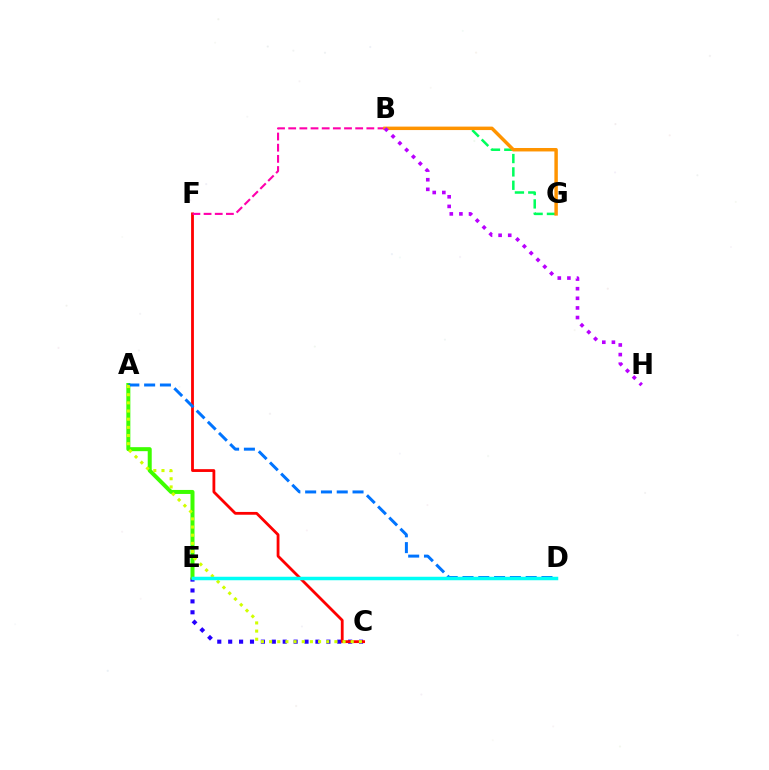{('C', 'E'): [{'color': '#2500ff', 'line_style': 'dotted', 'thickness': 2.96}], ('C', 'F'): [{'color': '#ff0000', 'line_style': 'solid', 'thickness': 2.02}], ('B', 'G'): [{'color': '#00ff5c', 'line_style': 'dashed', 'thickness': 1.81}, {'color': '#ff9400', 'line_style': 'solid', 'thickness': 2.49}], ('B', 'F'): [{'color': '#ff00ac', 'line_style': 'dashed', 'thickness': 1.52}], ('A', 'E'): [{'color': '#3dff00', 'line_style': 'solid', 'thickness': 2.88}], ('A', 'D'): [{'color': '#0074ff', 'line_style': 'dashed', 'thickness': 2.15}], ('A', 'C'): [{'color': '#d1ff00', 'line_style': 'dotted', 'thickness': 2.22}], ('B', 'H'): [{'color': '#b900ff', 'line_style': 'dotted', 'thickness': 2.61}], ('D', 'E'): [{'color': '#00fff6', 'line_style': 'solid', 'thickness': 2.52}]}